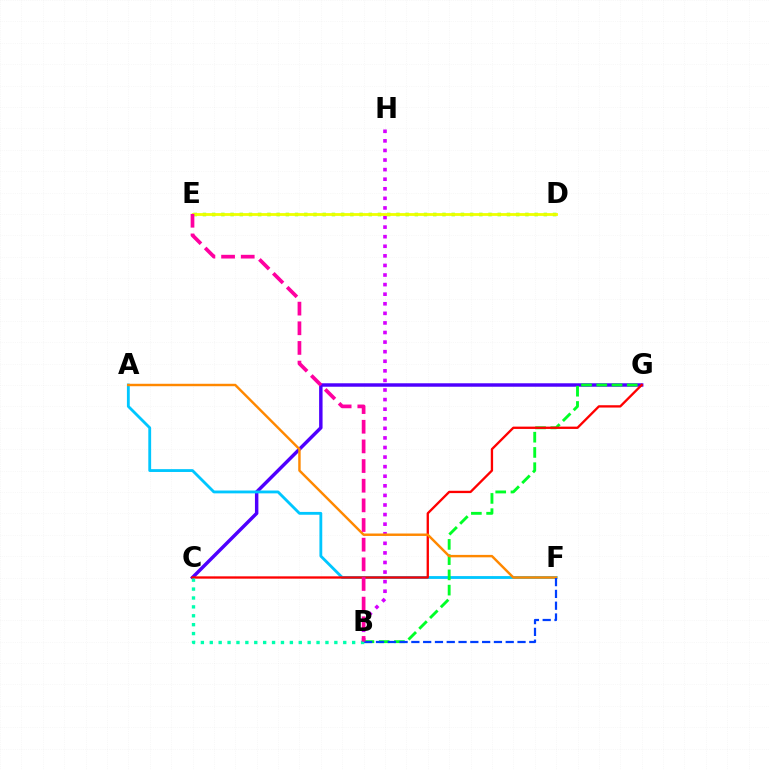{('C', 'G'): [{'color': '#4f00ff', 'line_style': 'solid', 'thickness': 2.48}, {'color': '#ff0000', 'line_style': 'solid', 'thickness': 1.67}], ('B', 'H'): [{'color': '#d600ff', 'line_style': 'dotted', 'thickness': 2.6}], ('A', 'F'): [{'color': '#00c7ff', 'line_style': 'solid', 'thickness': 2.04}, {'color': '#ff8800', 'line_style': 'solid', 'thickness': 1.75}], ('B', 'G'): [{'color': '#00ff27', 'line_style': 'dashed', 'thickness': 2.07}], ('D', 'E'): [{'color': '#66ff00', 'line_style': 'dotted', 'thickness': 2.5}, {'color': '#eeff00', 'line_style': 'solid', 'thickness': 2.02}], ('B', 'F'): [{'color': '#003fff', 'line_style': 'dashed', 'thickness': 1.6}], ('B', 'C'): [{'color': '#00ffaf', 'line_style': 'dotted', 'thickness': 2.42}], ('B', 'E'): [{'color': '#ff00a0', 'line_style': 'dashed', 'thickness': 2.67}]}